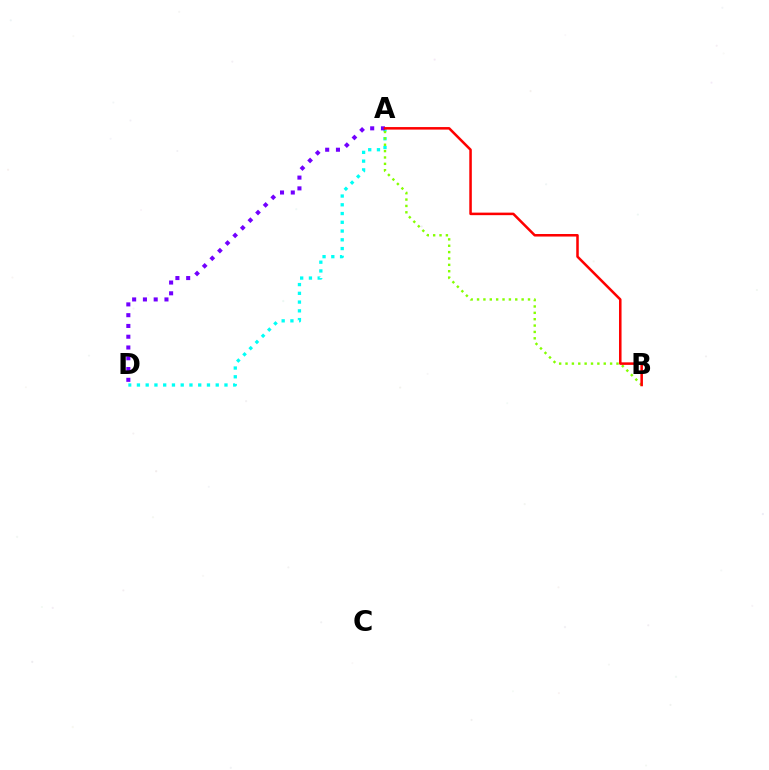{('A', 'D'): [{'color': '#00fff6', 'line_style': 'dotted', 'thickness': 2.38}, {'color': '#7200ff', 'line_style': 'dotted', 'thickness': 2.93}], ('A', 'B'): [{'color': '#84ff00', 'line_style': 'dotted', 'thickness': 1.73}, {'color': '#ff0000', 'line_style': 'solid', 'thickness': 1.82}]}